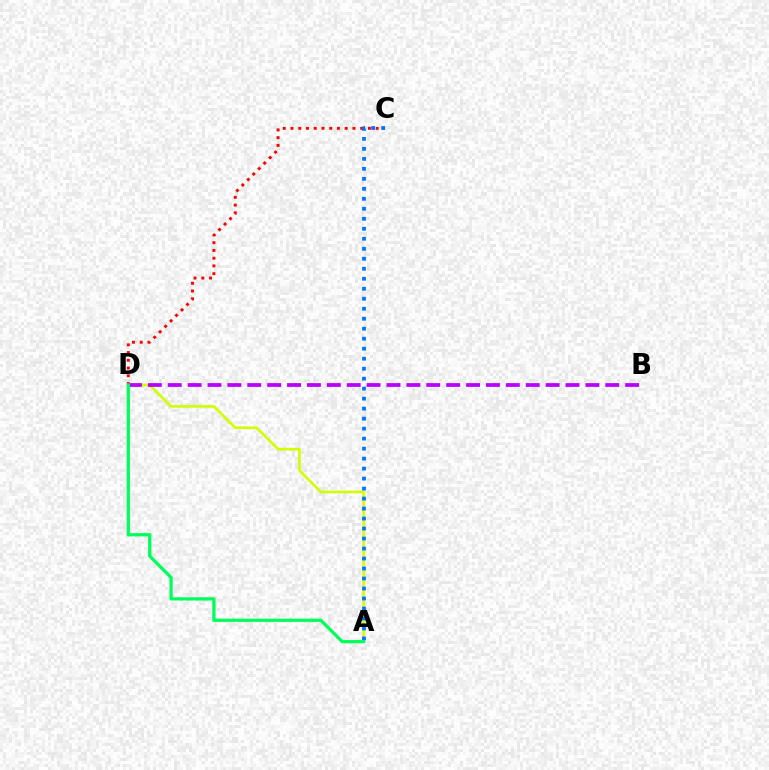{('C', 'D'): [{'color': '#ff0000', 'line_style': 'dotted', 'thickness': 2.1}], ('A', 'D'): [{'color': '#d1ff00', 'line_style': 'solid', 'thickness': 1.91}, {'color': '#00ff5c', 'line_style': 'solid', 'thickness': 2.35}], ('B', 'D'): [{'color': '#b900ff', 'line_style': 'dashed', 'thickness': 2.7}], ('A', 'C'): [{'color': '#0074ff', 'line_style': 'dotted', 'thickness': 2.71}]}